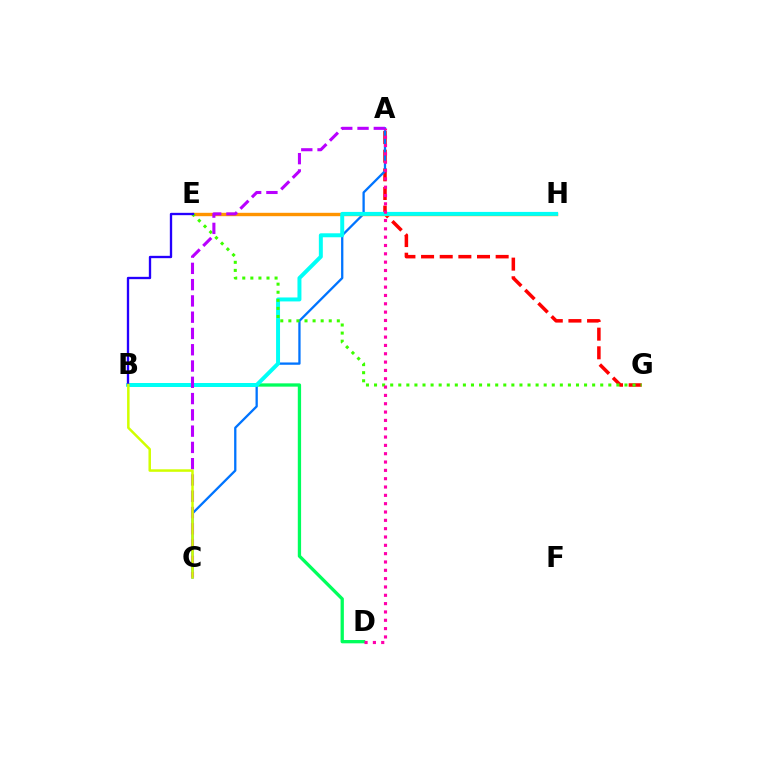{('A', 'G'): [{'color': '#ff0000', 'line_style': 'dashed', 'thickness': 2.53}], ('B', 'D'): [{'color': '#00ff5c', 'line_style': 'solid', 'thickness': 2.37}], ('A', 'C'): [{'color': '#0074ff', 'line_style': 'solid', 'thickness': 1.65}, {'color': '#b900ff', 'line_style': 'dashed', 'thickness': 2.21}], ('E', 'H'): [{'color': '#ff9400', 'line_style': 'solid', 'thickness': 2.44}], ('B', 'H'): [{'color': '#00fff6', 'line_style': 'solid', 'thickness': 2.86}], ('E', 'G'): [{'color': '#3dff00', 'line_style': 'dotted', 'thickness': 2.19}], ('A', 'D'): [{'color': '#ff00ac', 'line_style': 'dotted', 'thickness': 2.26}], ('B', 'E'): [{'color': '#2500ff', 'line_style': 'solid', 'thickness': 1.68}], ('B', 'C'): [{'color': '#d1ff00', 'line_style': 'solid', 'thickness': 1.81}]}